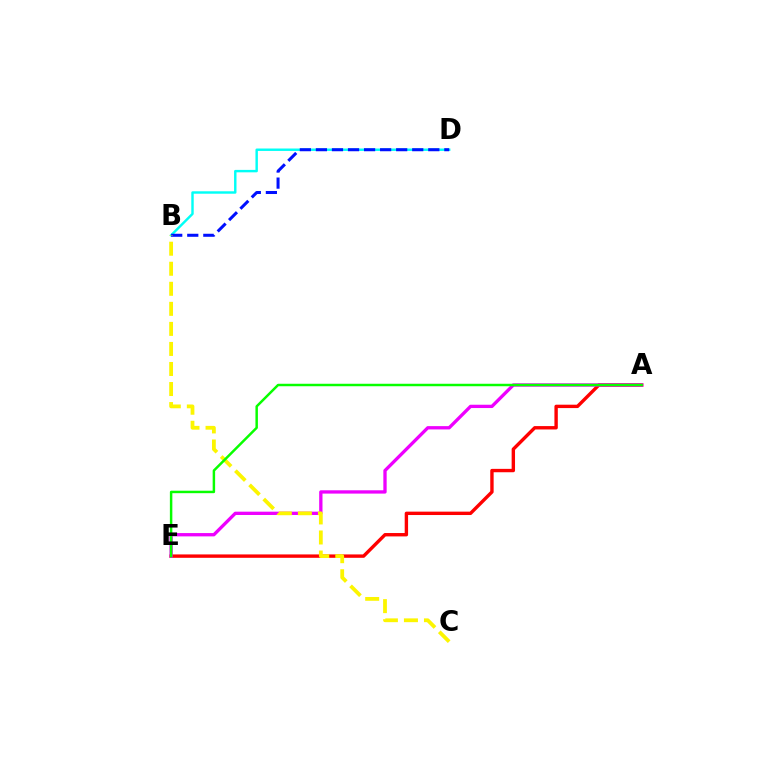{('A', 'E'): [{'color': '#ff0000', 'line_style': 'solid', 'thickness': 2.44}, {'color': '#ee00ff', 'line_style': 'solid', 'thickness': 2.38}, {'color': '#08ff00', 'line_style': 'solid', 'thickness': 1.78}], ('B', 'D'): [{'color': '#00fff6', 'line_style': 'solid', 'thickness': 1.75}, {'color': '#0010ff', 'line_style': 'dashed', 'thickness': 2.18}], ('B', 'C'): [{'color': '#fcf500', 'line_style': 'dashed', 'thickness': 2.72}]}